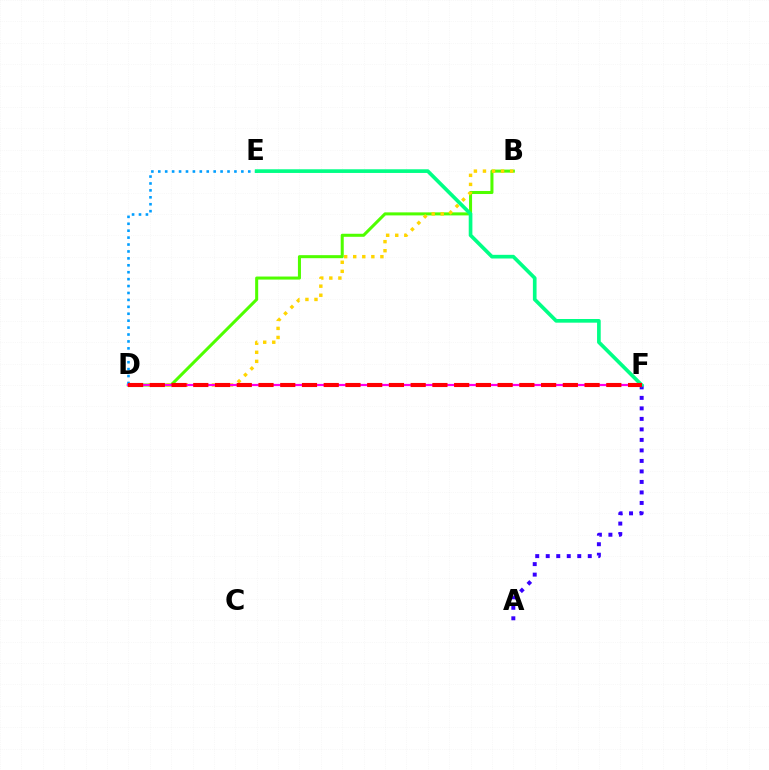{('B', 'D'): [{'color': '#4fff00', 'line_style': 'solid', 'thickness': 2.19}, {'color': '#ffd500', 'line_style': 'dotted', 'thickness': 2.46}], ('A', 'F'): [{'color': '#3700ff', 'line_style': 'dotted', 'thickness': 2.85}], ('D', 'E'): [{'color': '#009eff', 'line_style': 'dotted', 'thickness': 1.88}], ('D', 'F'): [{'color': '#ff00ed', 'line_style': 'solid', 'thickness': 1.59}, {'color': '#ff0000', 'line_style': 'dashed', 'thickness': 2.95}], ('E', 'F'): [{'color': '#00ff86', 'line_style': 'solid', 'thickness': 2.64}]}